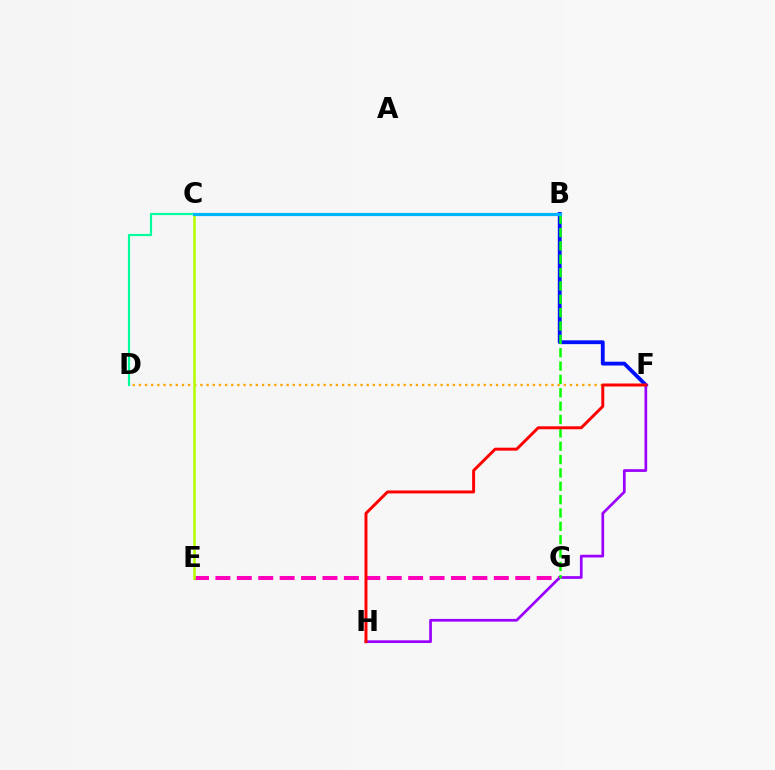{('E', 'G'): [{'color': '#ff00bd', 'line_style': 'dashed', 'thickness': 2.91}], ('B', 'F'): [{'color': '#0010ff', 'line_style': 'solid', 'thickness': 2.76}], ('C', 'D'): [{'color': '#00ff9d', 'line_style': 'solid', 'thickness': 1.56}], ('D', 'F'): [{'color': '#ffa500', 'line_style': 'dotted', 'thickness': 1.67}], ('C', 'E'): [{'color': '#b3ff00', 'line_style': 'solid', 'thickness': 1.86}], ('F', 'H'): [{'color': '#9b00ff', 'line_style': 'solid', 'thickness': 1.95}, {'color': '#ff0000', 'line_style': 'solid', 'thickness': 2.13}], ('B', 'G'): [{'color': '#08ff00', 'line_style': 'dashed', 'thickness': 1.81}], ('B', 'C'): [{'color': '#00b5ff', 'line_style': 'solid', 'thickness': 2.3}]}